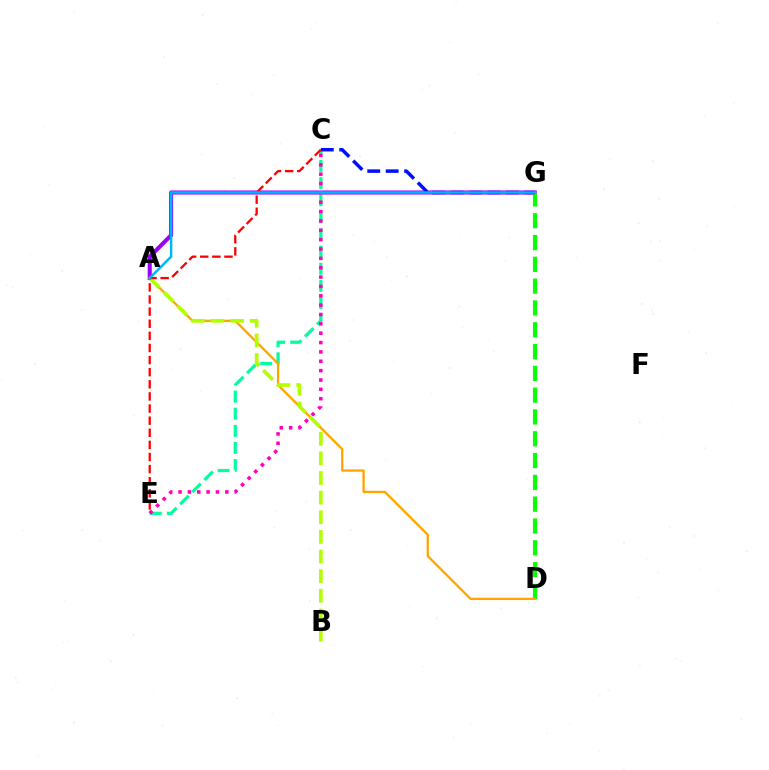{('A', 'G'): [{'color': '#9b00ff', 'line_style': 'solid', 'thickness': 2.93}, {'color': '#00b5ff', 'line_style': 'solid', 'thickness': 1.77}], ('C', 'E'): [{'color': '#00ff9d', 'line_style': 'dashed', 'thickness': 2.33}, {'color': '#ff00bd', 'line_style': 'dotted', 'thickness': 2.54}, {'color': '#ff0000', 'line_style': 'dashed', 'thickness': 1.65}], ('D', 'G'): [{'color': '#08ff00', 'line_style': 'dashed', 'thickness': 2.96}], ('C', 'G'): [{'color': '#0010ff', 'line_style': 'dashed', 'thickness': 2.51}], ('A', 'D'): [{'color': '#ffa500', 'line_style': 'solid', 'thickness': 1.65}], ('A', 'B'): [{'color': '#b3ff00', 'line_style': 'dashed', 'thickness': 2.67}]}